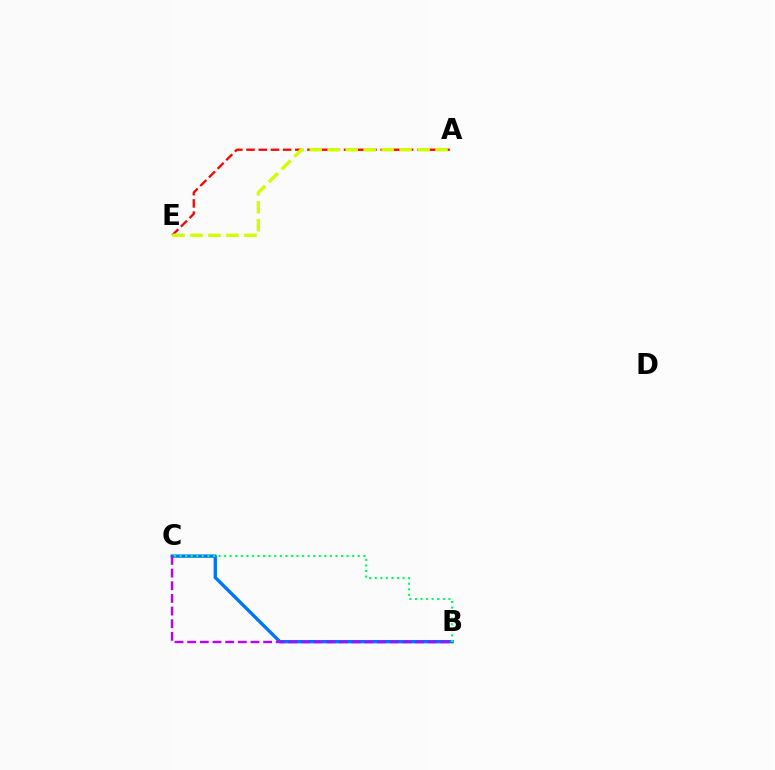{('A', 'E'): [{'color': '#ff0000', 'line_style': 'dashed', 'thickness': 1.66}, {'color': '#d1ff00', 'line_style': 'dashed', 'thickness': 2.44}], ('B', 'C'): [{'color': '#0074ff', 'line_style': 'solid', 'thickness': 2.41}, {'color': '#b900ff', 'line_style': 'dashed', 'thickness': 1.72}, {'color': '#00ff5c', 'line_style': 'dotted', 'thickness': 1.51}]}